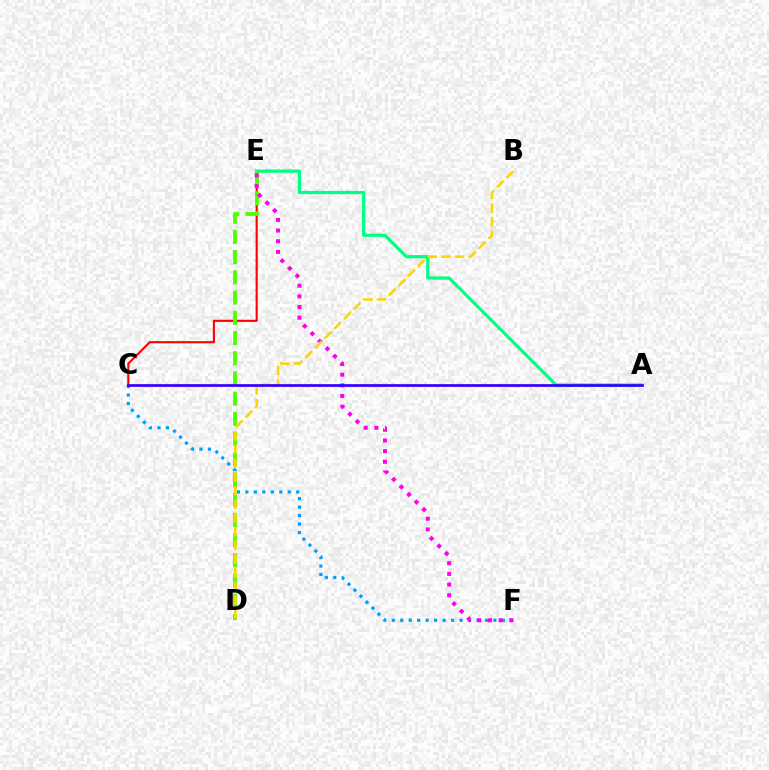{('C', 'F'): [{'color': '#009eff', 'line_style': 'dotted', 'thickness': 2.3}], ('C', 'E'): [{'color': '#ff0000', 'line_style': 'solid', 'thickness': 1.53}], ('A', 'E'): [{'color': '#00ff86', 'line_style': 'solid', 'thickness': 2.33}], ('D', 'E'): [{'color': '#4fff00', 'line_style': 'dashed', 'thickness': 2.75}], ('E', 'F'): [{'color': '#ff00ed', 'line_style': 'dotted', 'thickness': 2.9}], ('B', 'D'): [{'color': '#ffd500', 'line_style': 'dashed', 'thickness': 1.86}], ('A', 'C'): [{'color': '#3700ff', 'line_style': 'solid', 'thickness': 1.96}]}